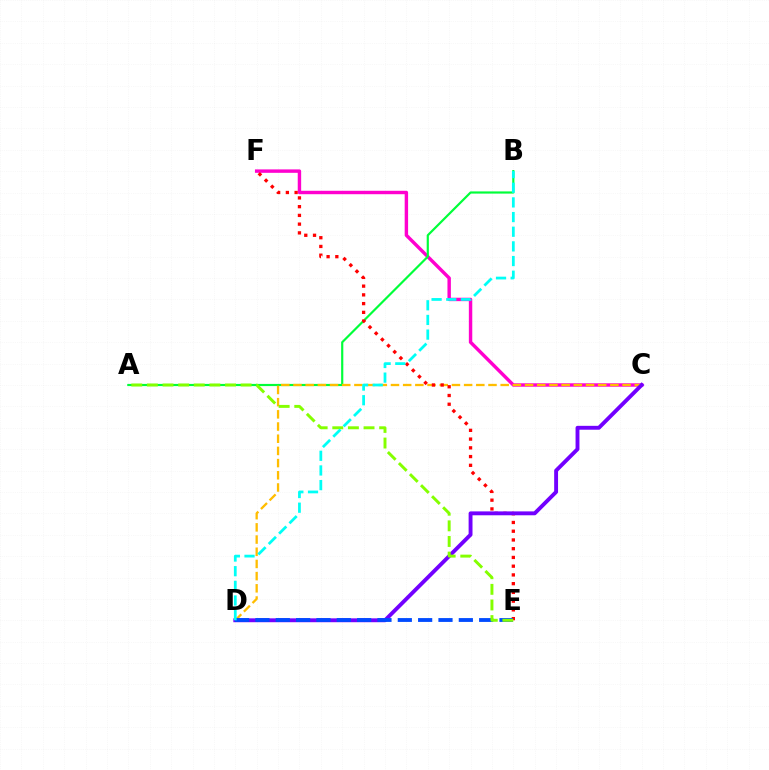{('C', 'F'): [{'color': '#ff00cf', 'line_style': 'solid', 'thickness': 2.46}], ('A', 'B'): [{'color': '#00ff39', 'line_style': 'solid', 'thickness': 1.57}], ('C', 'D'): [{'color': '#ffbd00', 'line_style': 'dashed', 'thickness': 1.66}, {'color': '#7200ff', 'line_style': 'solid', 'thickness': 2.8}], ('E', 'F'): [{'color': '#ff0000', 'line_style': 'dotted', 'thickness': 2.37}], ('D', 'E'): [{'color': '#004bff', 'line_style': 'dashed', 'thickness': 2.76}], ('A', 'E'): [{'color': '#84ff00', 'line_style': 'dashed', 'thickness': 2.12}], ('B', 'D'): [{'color': '#00fff6', 'line_style': 'dashed', 'thickness': 1.99}]}